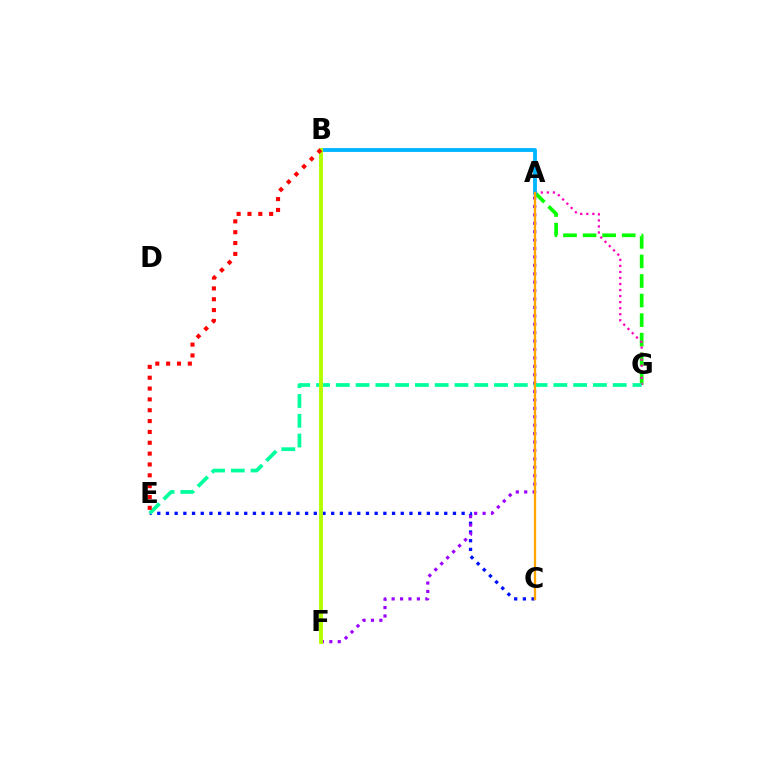{('C', 'E'): [{'color': '#0010ff', 'line_style': 'dotted', 'thickness': 2.36}], ('A', 'G'): [{'color': '#08ff00', 'line_style': 'dashed', 'thickness': 2.66}, {'color': '#ff00bd', 'line_style': 'dotted', 'thickness': 1.64}], ('A', 'B'): [{'color': '#00b5ff', 'line_style': 'solid', 'thickness': 2.76}], ('A', 'F'): [{'color': '#9b00ff', 'line_style': 'dotted', 'thickness': 2.29}], ('E', 'G'): [{'color': '#00ff9d', 'line_style': 'dashed', 'thickness': 2.69}], ('A', 'C'): [{'color': '#ffa500', 'line_style': 'solid', 'thickness': 1.66}], ('B', 'F'): [{'color': '#b3ff00', 'line_style': 'solid', 'thickness': 2.83}], ('B', 'E'): [{'color': '#ff0000', 'line_style': 'dotted', 'thickness': 2.95}]}